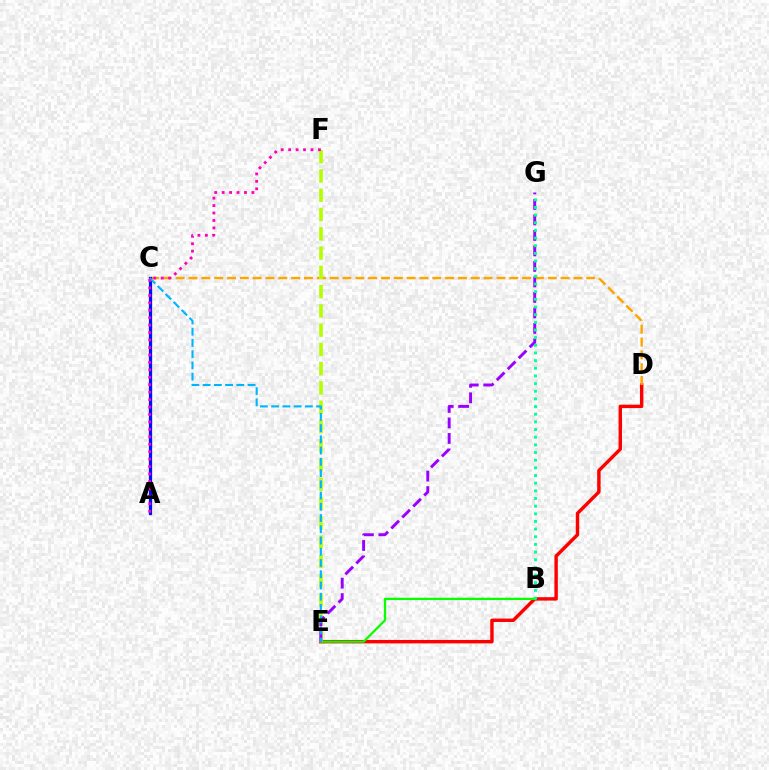{('D', 'E'): [{'color': '#ff0000', 'line_style': 'solid', 'thickness': 2.46}], ('B', 'E'): [{'color': '#08ff00', 'line_style': 'solid', 'thickness': 1.64}], ('C', 'D'): [{'color': '#ffa500', 'line_style': 'dashed', 'thickness': 1.74}], ('A', 'C'): [{'color': '#0010ff', 'line_style': 'solid', 'thickness': 2.34}], ('E', 'F'): [{'color': '#b3ff00', 'line_style': 'dashed', 'thickness': 2.62}], ('E', 'G'): [{'color': '#9b00ff', 'line_style': 'dashed', 'thickness': 2.11}], ('C', 'E'): [{'color': '#00b5ff', 'line_style': 'dashed', 'thickness': 1.53}], ('A', 'F'): [{'color': '#ff00bd', 'line_style': 'dotted', 'thickness': 2.02}], ('B', 'G'): [{'color': '#00ff9d', 'line_style': 'dotted', 'thickness': 2.08}]}